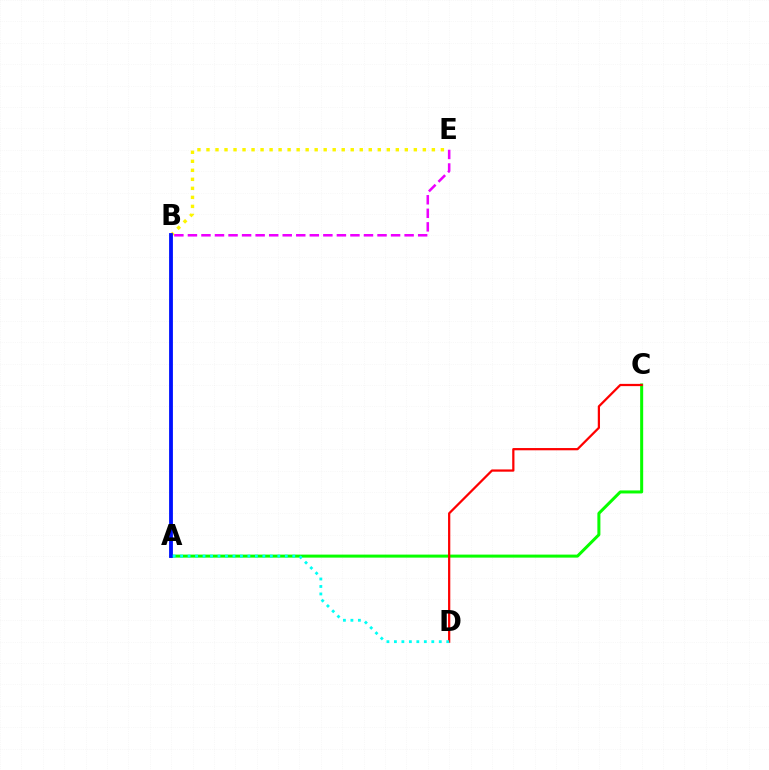{('B', 'E'): [{'color': '#fcf500', 'line_style': 'dotted', 'thickness': 2.45}, {'color': '#ee00ff', 'line_style': 'dashed', 'thickness': 1.84}], ('A', 'C'): [{'color': '#08ff00', 'line_style': 'solid', 'thickness': 2.17}], ('A', 'B'): [{'color': '#0010ff', 'line_style': 'solid', 'thickness': 2.75}], ('C', 'D'): [{'color': '#ff0000', 'line_style': 'solid', 'thickness': 1.61}], ('A', 'D'): [{'color': '#00fff6', 'line_style': 'dotted', 'thickness': 2.03}]}